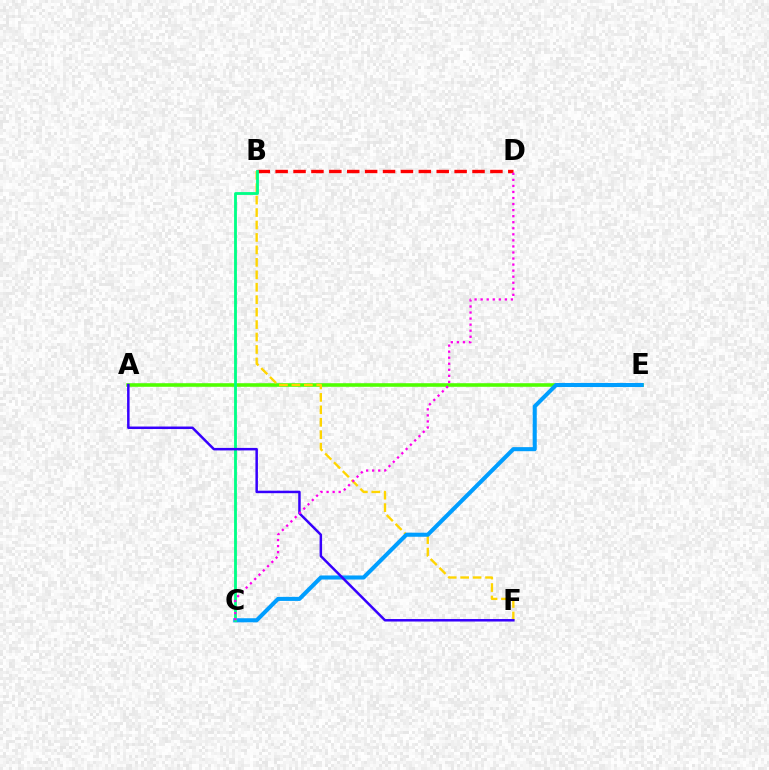{('A', 'E'): [{'color': '#4fff00', 'line_style': 'solid', 'thickness': 2.57}], ('B', 'F'): [{'color': '#ffd500', 'line_style': 'dashed', 'thickness': 1.69}], ('B', 'D'): [{'color': '#ff0000', 'line_style': 'dashed', 'thickness': 2.43}], ('C', 'E'): [{'color': '#009eff', 'line_style': 'solid', 'thickness': 2.93}], ('B', 'C'): [{'color': '#00ff86', 'line_style': 'solid', 'thickness': 2.04}], ('A', 'F'): [{'color': '#3700ff', 'line_style': 'solid', 'thickness': 1.8}], ('C', 'D'): [{'color': '#ff00ed', 'line_style': 'dotted', 'thickness': 1.64}]}